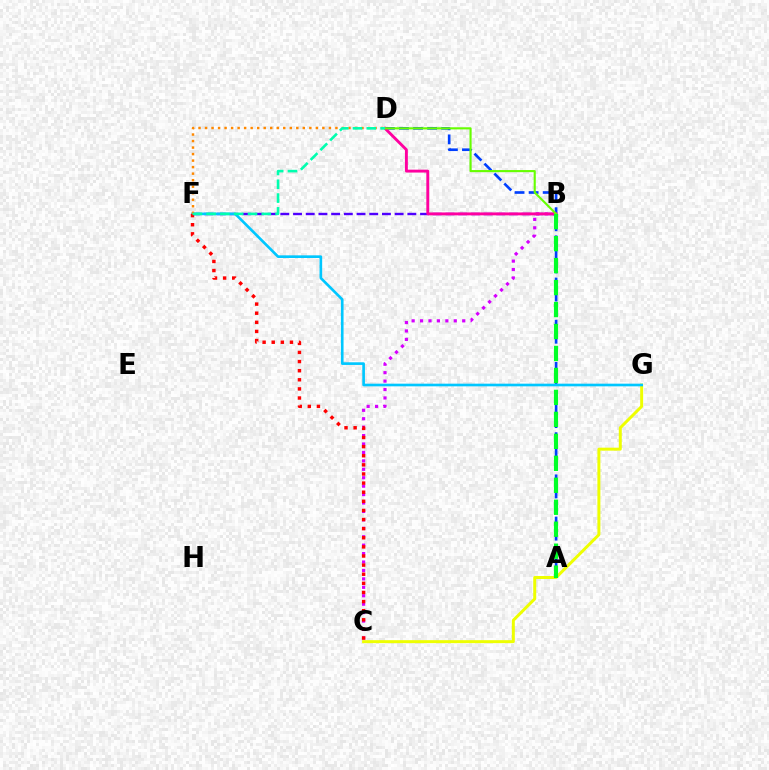{('B', 'F'): [{'color': '#4f00ff', 'line_style': 'dashed', 'thickness': 1.73}], ('B', 'C'): [{'color': '#d600ff', 'line_style': 'dotted', 'thickness': 2.29}], ('A', 'D'): [{'color': '#003fff', 'line_style': 'dashed', 'thickness': 1.91}], ('C', 'G'): [{'color': '#eeff00', 'line_style': 'solid', 'thickness': 2.15}], ('B', 'D'): [{'color': '#ff00a0', 'line_style': 'solid', 'thickness': 2.08}, {'color': '#66ff00', 'line_style': 'solid', 'thickness': 1.53}], ('F', 'G'): [{'color': '#00c7ff', 'line_style': 'solid', 'thickness': 1.92}], ('C', 'F'): [{'color': '#ff0000', 'line_style': 'dotted', 'thickness': 2.48}], ('D', 'F'): [{'color': '#ff8800', 'line_style': 'dotted', 'thickness': 1.77}, {'color': '#00ffaf', 'line_style': 'dashed', 'thickness': 1.87}], ('A', 'B'): [{'color': '#00ff27', 'line_style': 'dashed', 'thickness': 2.98}]}